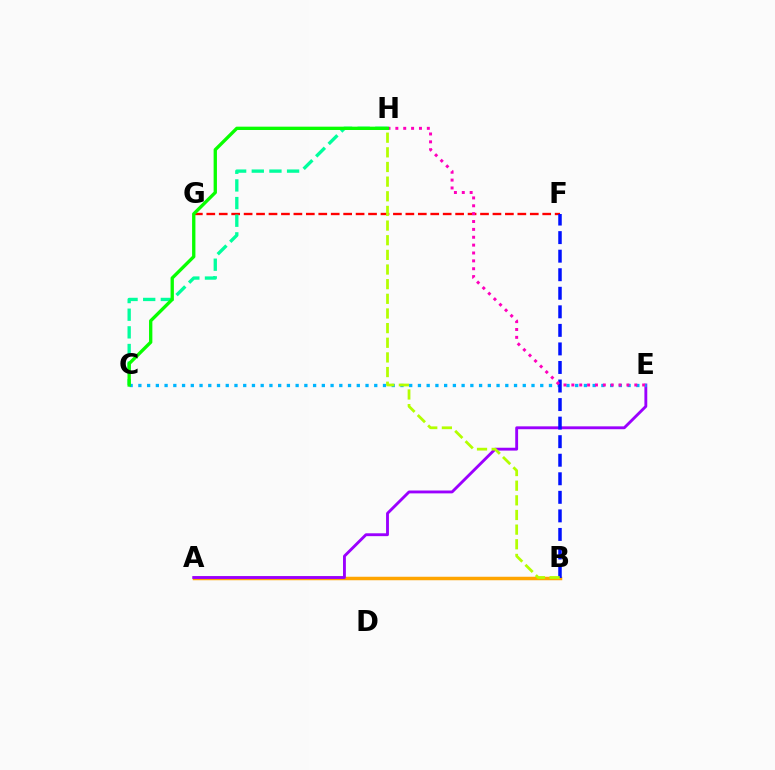{('A', 'B'): [{'color': '#ffa500', 'line_style': 'solid', 'thickness': 2.51}], ('F', 'G'): [{'color': '#ff0000', 'line_style': 'dashed', 'thickness': 1.69}], ('C', 'H'): [{'color': '#00ff9d', 'line_style': 'dashed', 'thickness': 2.4}, {'color': '#08ff00', 'line_style': 'solid', 'thickness': 2.4}], ('A', 'E'): [{'color': '#9b00ff', 'line_style': 'solid', 'thickness': 2.06}], ('C', 'E'): [{'color': '#00b5ff', 'line_style': 'dotted', 'thickness': 2.37}], ('B', 'F'): [{'color': '#0010ff', 'line_style': 'dashed', 'thickness': 2.52}], ('B', 'H'): [{'color': '#b3ff00', 'line_style': 'dashed', 'thickness': 1.99}], ('E', 'H'): [{'color': '#ff00bd', 'line_style': 'dotted', 'thickness': 2.14}]}